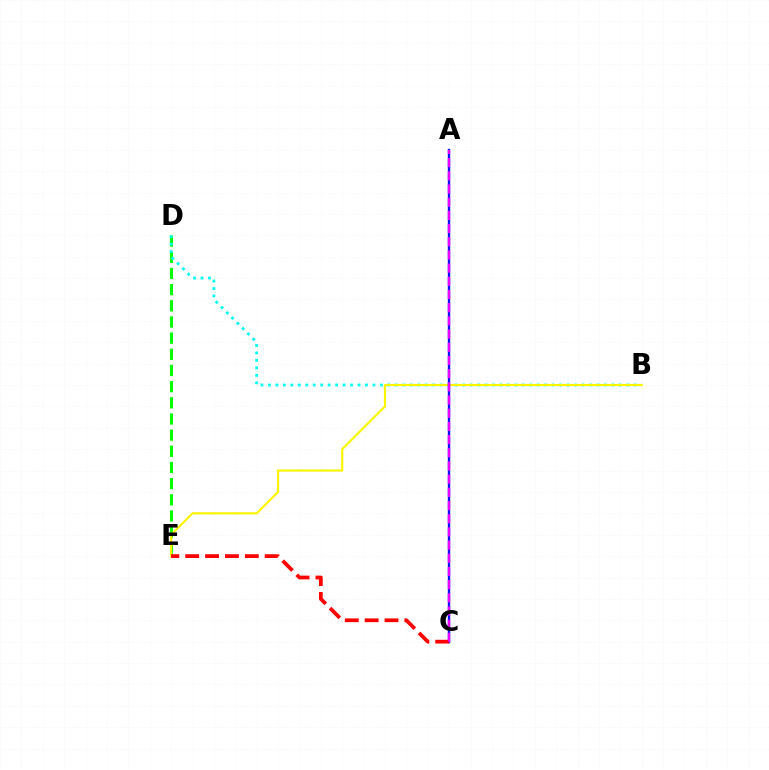{('D', 'E'): [{'color': '#08ff00', 'line_style': 'dashed', 'thickness': 2.2}], ('B', 'D'): [{'color': '#00fff6', 'line_style': 'dotted', 'thickness': 2.03}], ('B', 'E'): [{'color': '#fcf500', 'line_style': 'solid', 'thickness': 1.56}], ('A', 'C'): [{'color': '#0010ff', 'line_style': 'solid', 'thickness': 1.68}, {'color': '#ee00ff', 'line_style': 'dashed', 'thickness': 1.79}], ('C', 'E'): [{'color': '#ff0000', 'line_style': 'dashed', 'thickness': 2.7}]}